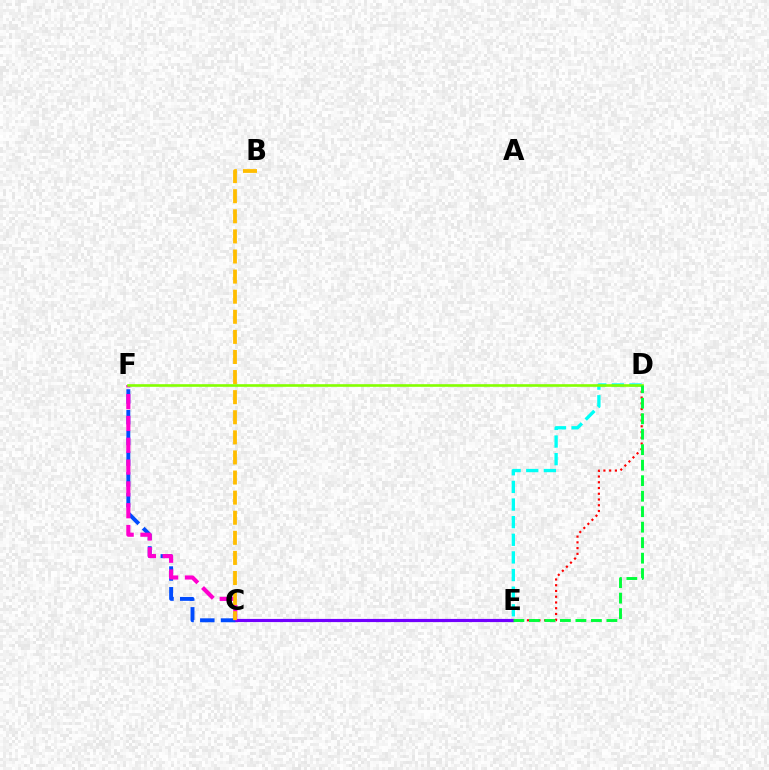{('D', 'E'): [{'color': '#ff0000', 'line_style': 'dotted', 'thickness': 1.56}, {'color': '#00fff6', 'line_style': 'dashed', 'thickness': 2.39}, {'color': '#00ff39', 'line_style': 'dashed', 'thickness': 2.1}], ('C', 'E'): [{'color': '#7200ff', 'line_style': 'solid', 'thickness': 2.28}], ('C', 'F'): [{'color': '#004bff', 'line_style': 'dashed', 'thickness': 2.82}, {'color': '#ff00cf', 'line_style': 'dashed', 'thickness': 2.96}], ('D', 'F'): [{'color': '#84ff00', 'line_style': 'solid', 'thickness': 1.89}], ('B', 'C'): [{'color': '#ffbd00', 'line_style': 'dashed', 'thickness': 2.73}]}